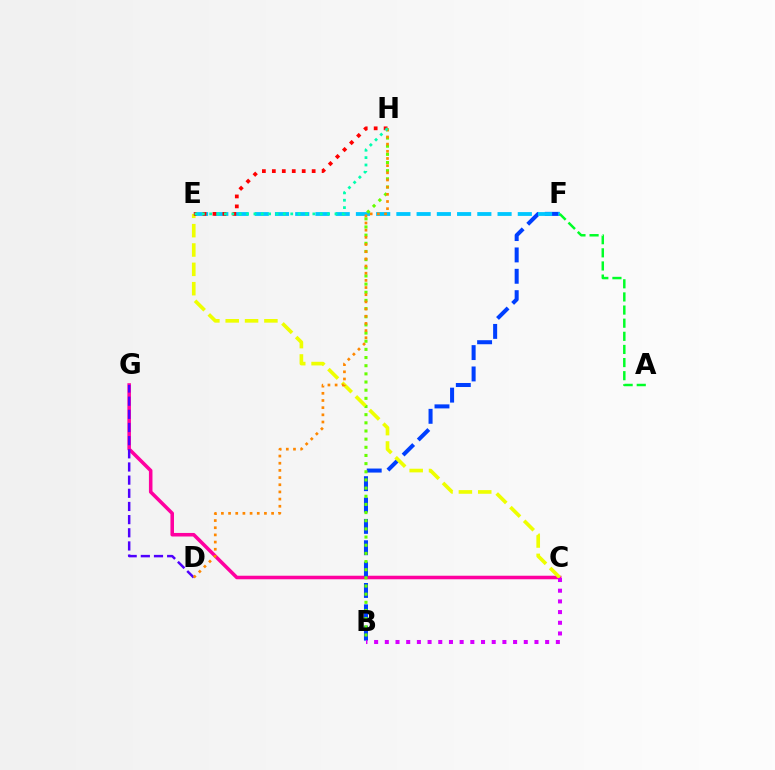{('C', 'G'): [{'color': '#ff00a0', 'line_style': 'solid', 'thickness': 2.55}], ('B', 'F'): [{'color': '#003fff', 'line_style': 'dashed', 'thickness': 2.9}], ('E', 'F'): [{'color': '#00c7ff', 'line_style': 'dashed', 'thickness': 2.75}], ('B', 'H'): [{'color': '#66ff00', 'line_style': 'dotted', 'thickness': 2.22}], ('D', 'G'): [{'color': '#4f00ff', 'line_style': 'dashed', 'thickness': 1.79}], ('C', 'E'): [{'color': '#eeff00', 'line_style': 'dashed', 'thickness': 2.63}], ('A', 'F'): [{'color': '#00ff27', 'line_style': 'dashed', 'thickness': 1.78}], ('D', 'H'): [{'color': '#ff8800', 'line_style': 'dotted', 'thickness': 1.95}], ('E', 'H'): [{'color': '#ff0000', 'line_style': 'dotted', 'thickness': 2.7}, {'color': '#00ffaf', 'line_style': 'dotted', 'thickness': 2.0}], ('B', 'C'): [{'color': '#d600ff', 'line_style': 'dotted', 'thickness': 2.9}]}